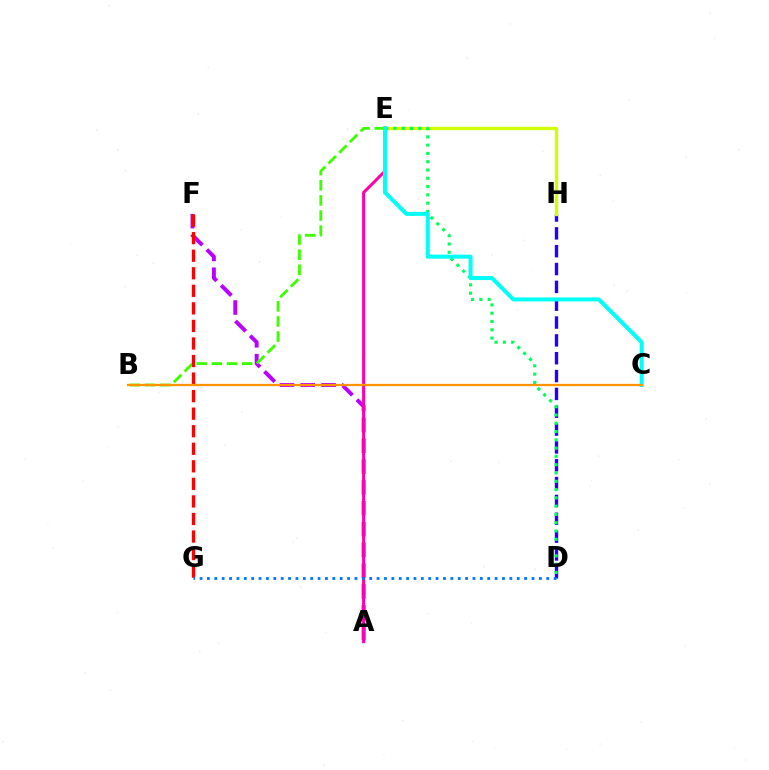{('D', 'H'): [{'color': '#2500ff', 'line_style': 'dashed', 'thickness': 2.42}], ('A', 'F'): [{'color': '#b900ff', 'line_style': 'dashed', 'thickness': 2.83}], ('B', 'E'): [{'color': '#3dff00', 'line_style': 'dashed', 'thickness': 2.06}], ('E', 'H'): [{'color': '#d1ff00', 'line_style': 'solid', 'thickness': 2.41}], ('F', 'G'): [{'color': '#ff0000', 'line_style': 'dashed', 'thickness': 2.38}], ('D', 'E'): [{'color': '#00ff5c', 'line_style': 'dotted', 'thickness': 2.25}], ('A', 'E'): [{'color': '#ff00ac', 'line_style': 'solid', 'thickness': 2.18}], ('C', 'E'): [{'color': '#00fff6', 'line_style': 'solid', 'thickness': 2.89}], ('D', 'G'): [{'color': '#0074ff', 'line_style': 'dotted', 'thickness': 2.0}], ('B', 'C'): [{'color': '#ff9400', 'line_style': 'solid', 'thickness': 1.63}]}